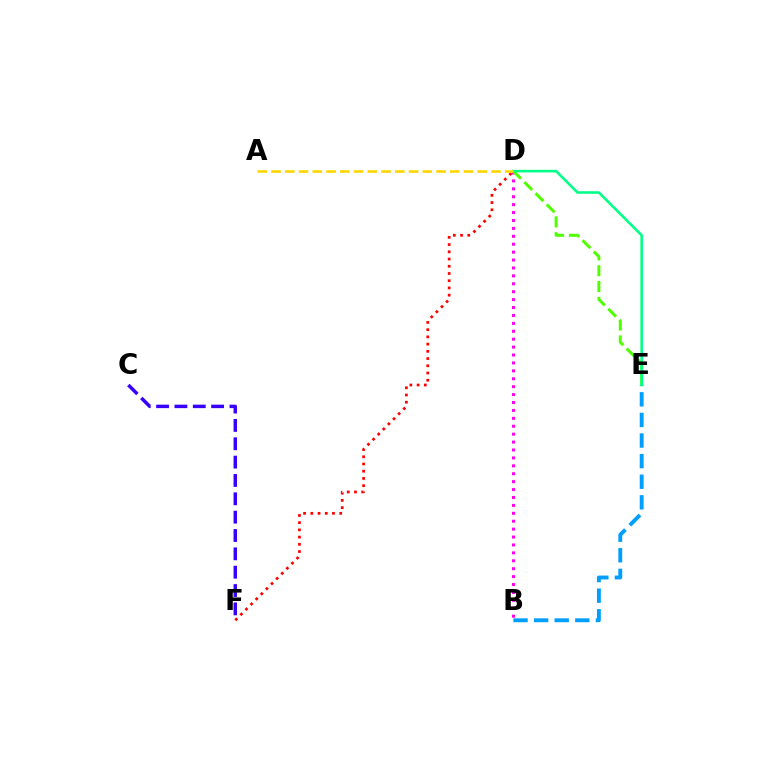{('B', 'D'): [{'color': '#ff00ed', 'line_style': 'dotted', 'thickness': 2.15}], ('B', 'E'): [{'color': '#009eff', 'line_style': 'dashed', 'thickness': 2.8}], ('D', 'F'): [{'color': '#ff0000', 'line_style': 'dotted', 'thickness': 1.96}], ('D', 'E'): [{'color': '#4fff00', 'line_style': 'dashed', 'thickness': 2.15}, {'color': '#00ff86', 'line_style': 'solid', 'thickness': 1.86}], ('A', 'D'): [{'color': '#ffd500', 'line_style': 'dashed', 'thickness': 1.87}], ('C', 'F'): [{'color': '#3700ff', 'line_style': 'dashed', 'thickness': 2.49}]}